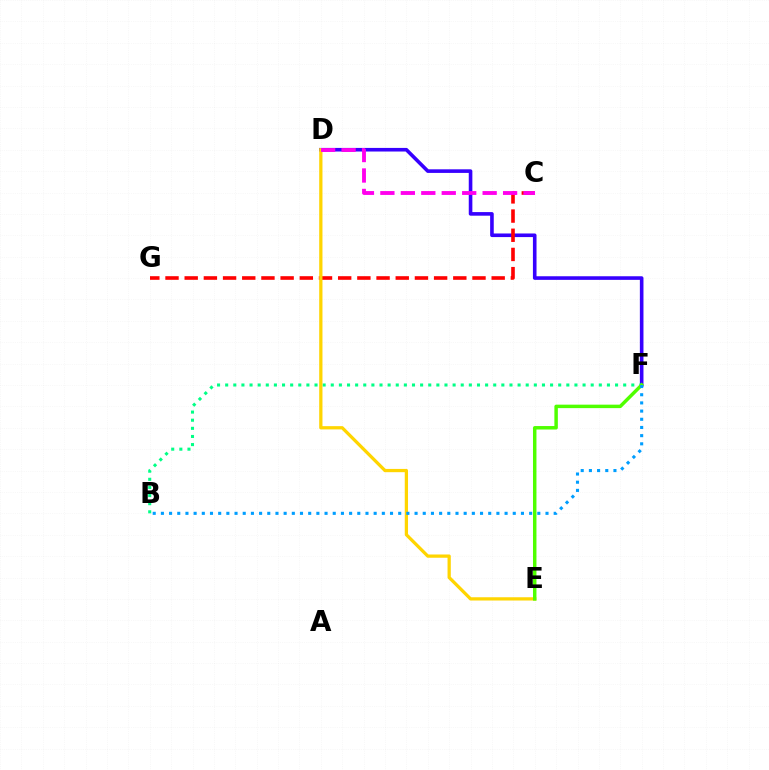{('D', 'F'): [{'color': '#3700ff', 'line_style': 'solid', 'thickness': 2.6}], ('C', 'G'): [{'color': '#ff0000', 'line_style': 'dashed', 'thickness': 2.61}], ('B', 'F'): [{'color': '#00ff86', 'line_style': 'dotted', 'thickness': 2.21}, {'color': '#009eff', 'line_style': 'dotted', 'thickness': 2.22}], ('D', 'E'): [{'color': '#ffd500', 'line_style': 'solid', 'thickness': 2.35}], ('E', 'F'): [{'color': '#4fff00', 'line_style': 'solid', 'thickness': 2.5}], ('C', 'D'): [{'color': '#ff00ed', 'line_style': 'dashed', 'thickness': 2.78}]}